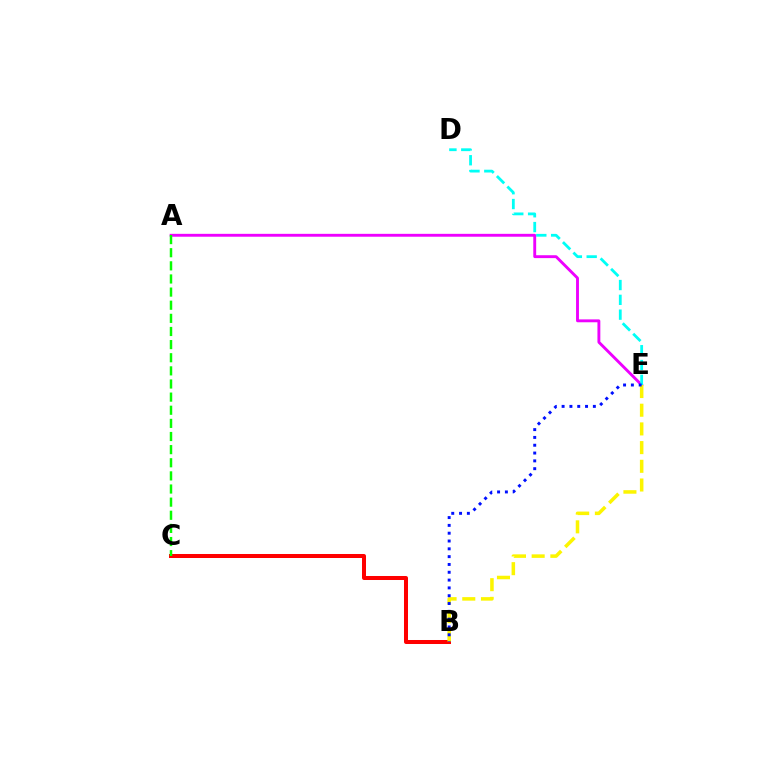{('A', 'E'): [{'color': '#ee00ff', 'line_style': 'solid', 'thickness': 2.08}], ('D', 'E'): [{'color': '#00fff6', 'line_style': 'dashed', 'thickness': 2.01}], ('B', 'C'): [{'color': '#ff0000', 'line_style': 'solid', 'thickness': 2.89}], ('B', 'E'): [{'color': '#fcf500', 'line_style': 'dashed', 'thickness': 2.54}, {'color': '#0010ff', 'line_style': 'dotted', 'thickness': 2.12}], ('A', 'C'): [{'color': '#08ff00', 'line_style': 'dashed', 'thickness': 1.78}]}